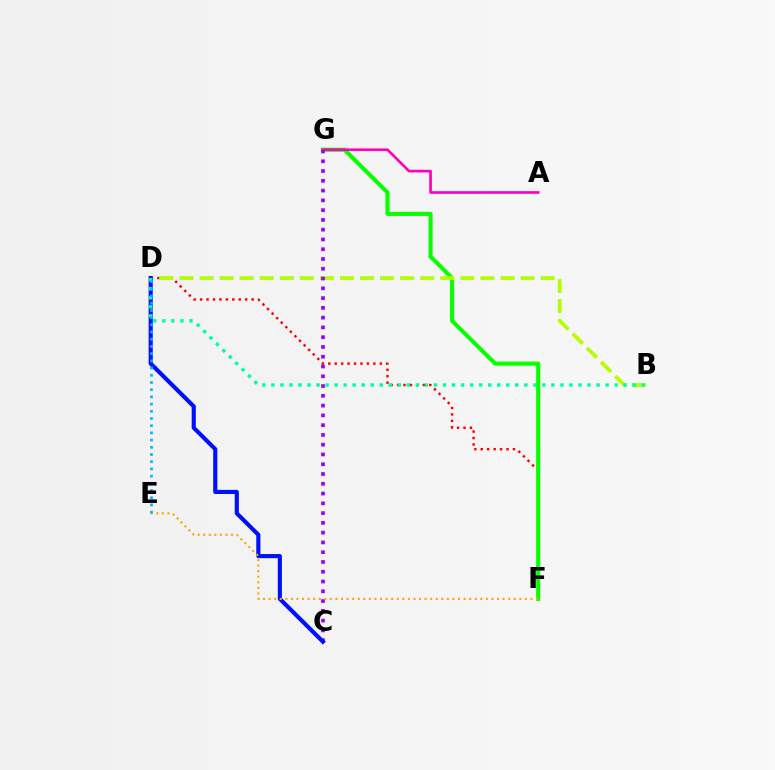{('D', 'F'): [{'color': '#ff0000', 'line_style': 'dotted', 'thickness': 1.75}], ('F', 'G'): [{'color': '#08ff00', 'line_style': 'solid', 'thickness': 2.95}], ('A', 'G'): [{'color': '#ff00bd', 'line_style': 'solid', 'thickness': 1.92}], ('B', 'D'): [{'color': '#b3ff00', 'line_style': 'dashed', 'thickness': 2.73}, {'color': '#00ff9d', 'line_style': 'dotted', 'thickness': 2.45}], ('C', 'G'): [{'color': '#9b00ff', 'line_style': 'dotted', 'thickness': 2.66}], ('C', 'D'): [{'color': '#0010ff', 'line_style': 'solid', 'thickness': 2.97}], ('E', 'F'): [{'color': '#ffa500', 'line_style': 'dotted', 'thickness': 1.51}], ('D', 'E'): [{'color': '#00b5ff', 'line_style': 'dotted', 'thickness': 1.96}]}